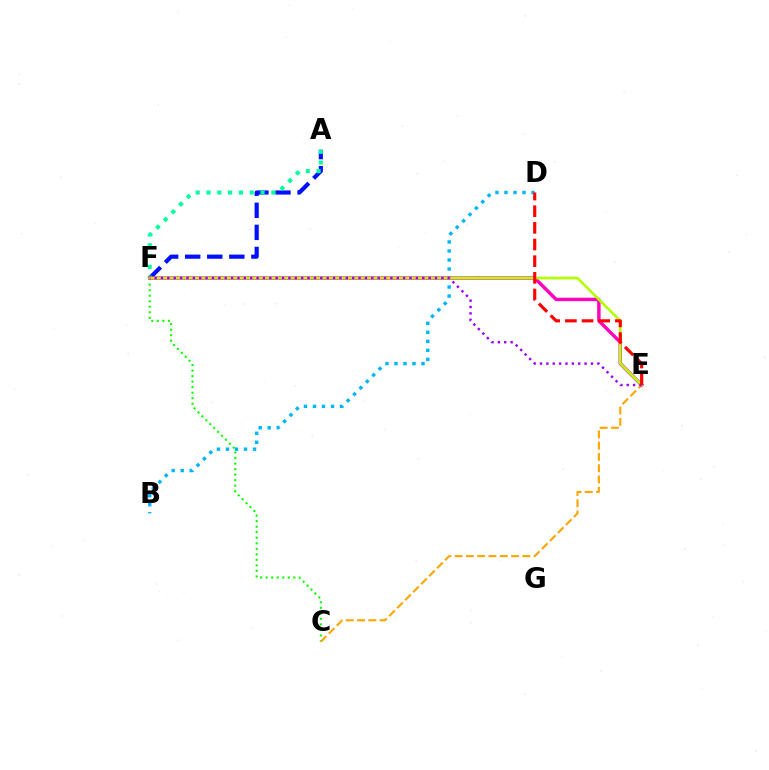{('A', 'F'): [{'color': '#0010ff', 'line_style': 'dashed', 'thickness': 3.0}, {'color': '#00ff9d', 'line_style': 'dotted', 'thickness': 2.94}], ('C', 'F'): [{'color': '#08ff00', 'line_style': 'dotted', 'thickness': 1.5}], ('C', 'E'): [{'color': '#ffa500', 'line_style': 'dashed', 'thickness': 1.53}], ('B', 'D'): [{'color': '#00b5ff', 'line_style': 'dotted', 'thickness': 2.45}], ('E', 'F'): [{'color': '#ff00bd', 'line_style': 'solid', 'thickness': 2.47}, {'color': '#b3ff00', 'line_style': 'solid', 'thickness': 1.89}, {'color': '#9b00ff', 'line_style': 'dotted', 'thickness': 1.73}], ('D', 'E'): [{'color': '#ff0000', 'line_style': 'dashed', 'thickness': 2.26}]}